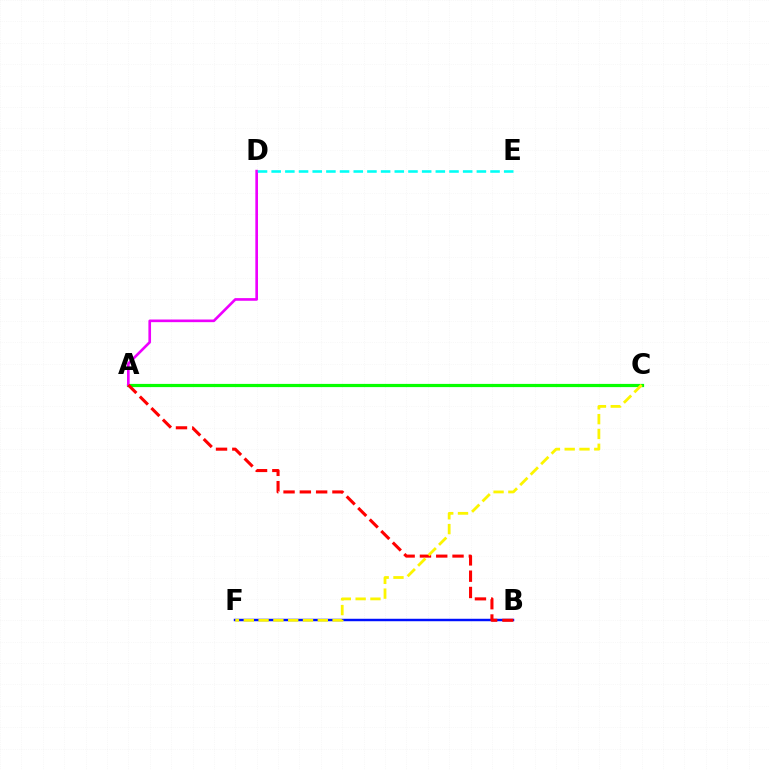{('A', 'C'): [{'color': '#08ff00', 'line_style': 'solid', 'thickness': 2.31}], ('A', 'D'): [{'color': '#ee00ff', 'line_style': 'solid', 'thickness': 1.91}], ('B', 'F'): [{'color': '#0010ff', 'line_style': 'solid', 'thickness': 1.76}], ('A', 'B'): [{'color': '#ff0000', 'line_style': 'dashed', 'thickness': 2.21}], ('D', 'E'): [{'color': '#00fff6', 'line_style': 'dashed', 'thickness': 1.86}], ('C', 'F'): [{'color': '#fcf500', 'line_style': 'dashed', 'thickness': 2.01}]}